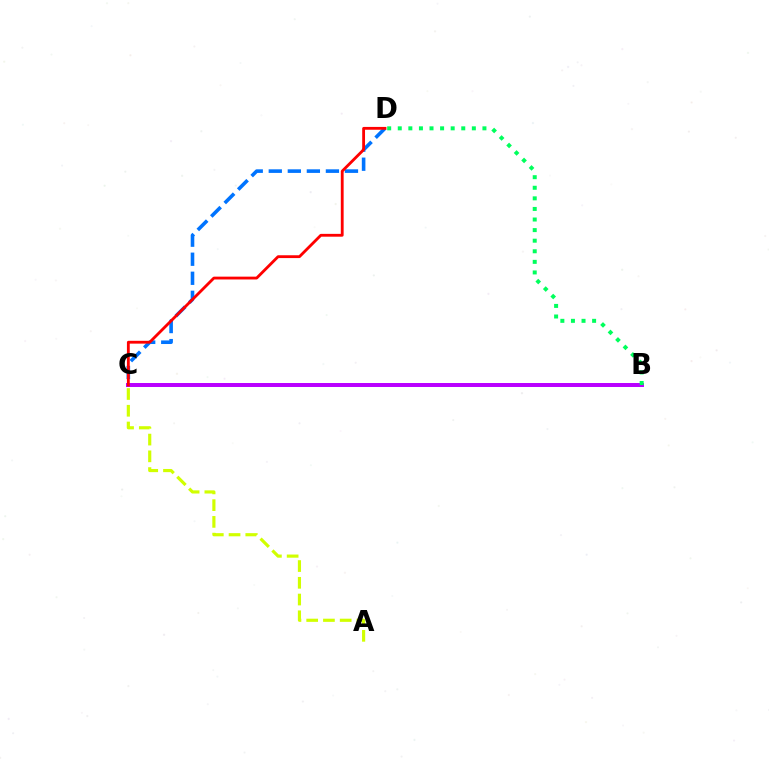{('C', 'D'): [{'color': '#0074ff', 'line_style': 'dashed', 'thickness': 2.59}, {'color': '#ff0000', 'line_style': 'solid', 'thickness': 2.03}], ('B', 'C'): [{'color': '#b900ff', 'line_style': 'solid', 'thickness': 2.86}], ('B', 'D'): [{'color': '#00ff5c', 'line_style': 'dotted', 'thickness': 2.88}], ('A', 'C'): [{'color': '#d1ff00', 'line_style': 'dashed', 'thickness': 2.27}]}